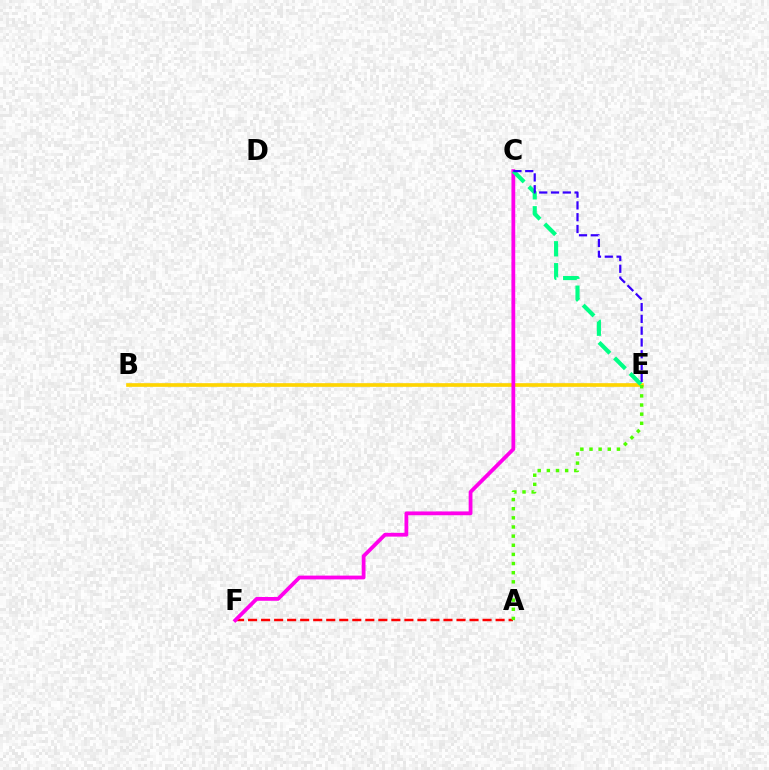{('B', 'E'): [{'color': '#009eff', 'line_style': 'solid', 'thickness': 1.51}, {'color': '#ffd500', 'line_style': 'solid', 'thickness': 2.63}], ('A', 'F'): [{'color': '#ff0000', 'line_style': 'dashed', 'thickness': 1.77}], ('C', 'F'): [{'color': '#ff00ed', 'line_style': 'solid', 'thickness': 2.73}], ('A', 'E'): [{'color': '#4fff00', 'line_style': 'dotted', 'thickness': 2.48}], ('C', 'E'): [{'color': '#00ff86', 'line_style': 'dashed', 'thickness': 2.98}, {'color': '#3700ff', 'line_style': 'dashed', 'thickness': 1.6}]}